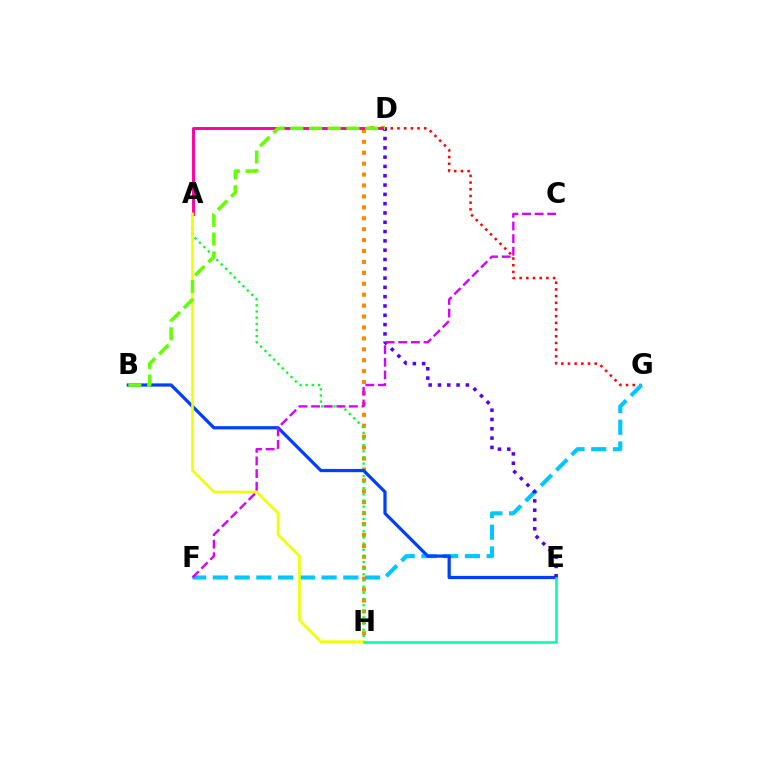{('D', 'H'): [{'color': '#ff8800', 'line_style': 'dotted', 'thickness': 2.97}], ('D', 'G'): [{'color': '#ff0000', 'line_style': 'dotted', 'thickness': 1.82}], ('F', 'G'): [{'color': '#00c7ff', 'line_style': 'dashed', 'thickness': 2.95}], ('A', 'H'): [{'color': '#00ff27', 'line_style': 'dotted', 'thickness': 1.67}, {'color': '#eeff00', 'line_style': 'solid', 'thickness': 1.9}], ('A', 'D'): [{'color': '#ff00a0', 'line_style': 'solid', 'thickness': 2.1}], ('B', 'E'): [{'color': '#003fff', 'line_style': 'solid', 'thickness': 2.32}], ('D', 'E'): [{'color': '#4f00ff', 'line_style': 'dotted', 'thickness': 2.53}], ('C', 'F'): [{'color': '#d600ff', 'line_style': 'dashed', 'thickness': 1.71}], ('B', 'D'): [{'color': '#66ff00', 'line_style': 'dashed', 'thickness': 2.54}], ('E', 'H'): [{'color': '#00ffaf', 'line_style': 'solid', 'thickness': 1.86}]}